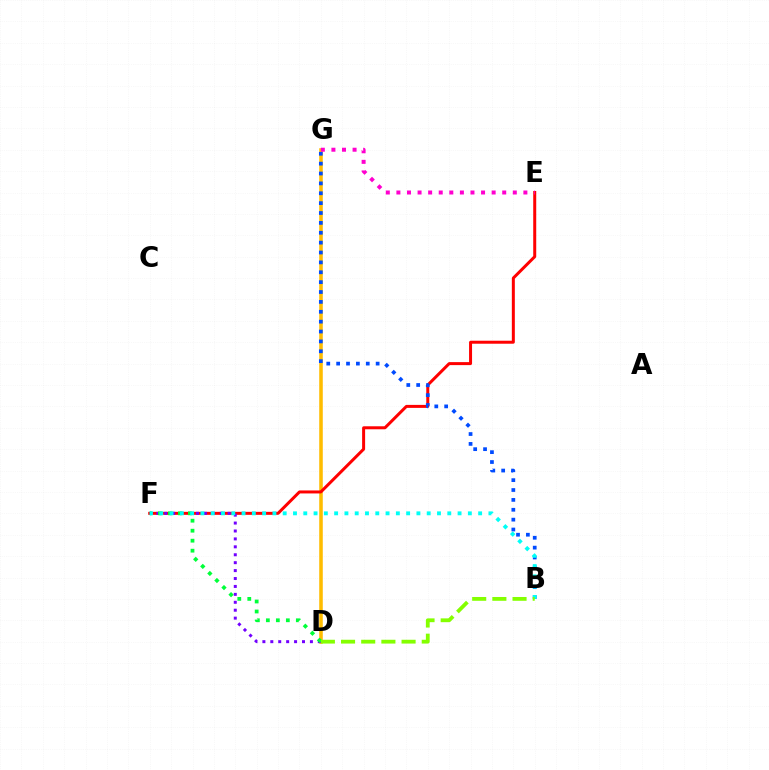{('D', 'G'): [{'color': '#ffbd00', 'line_style': 'solid', 'thickness': 2.56}], ('E', 'F'): [{'color': '#ff0000', 'line_style': 'solid', 'thickness': 2.16}], ('D', 'F'): [{'color': '#7200ff', 'line_style': 'dotted', 'thickness': 2.15}, {'color': '#00ff39', 'line_style': 'dotted', 'thickness': 2.71}], ('B', 'G'): [{'color': '#004bff', 'line_style': 'dotted', 'thickness': 2.68}], ('B', 'F'): [{'color': '#00fff6', 'line_style': 'dotted', 'thickness': 2.79}], ('E', 'G'): [{'color': '#ff00cf', 'line_style': 'dotted', 'thickness': 2.88}], ('B', 'D'): [{'color': '#84ff00', 'line_style': 'dashed', 'thickness': 2.74}]}